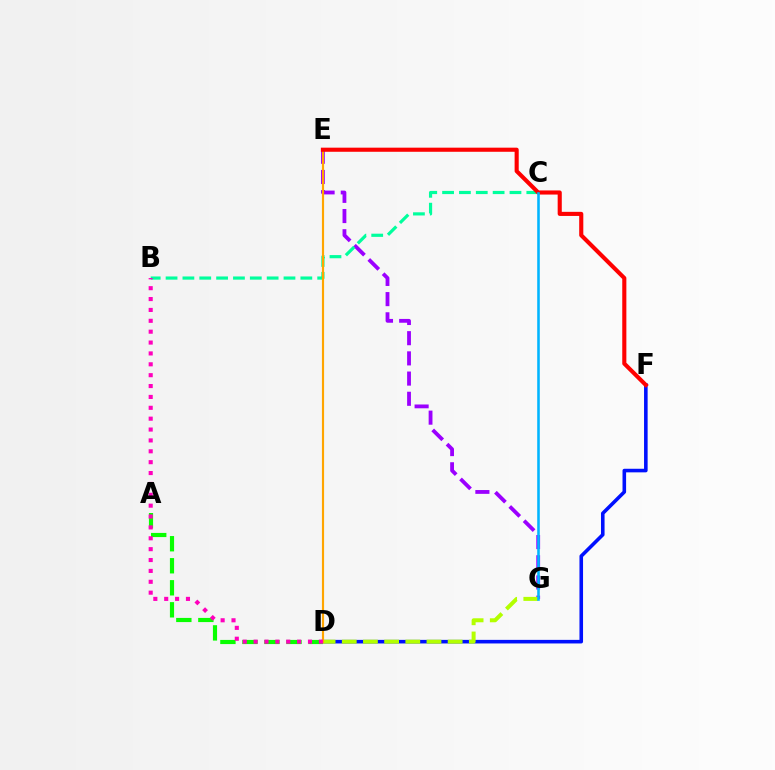{('D', 'F'): [{'color': '#0010ff', 'line_style': 'solid', 'thickness': 2.58}], ('E', 'G'): [{'color': '#9b00ff', 'line_style': 'dashed', 'thickness': 2.74}], ('D', 'G'): [{'color': '#b3ff00', 'line_style': 'dashed', 'thickness': 2.88}], ('A', 'D'): [{'color': '#08ff00', 'line_style': 'dashed', 'thickness': 2.99}], ('B', 'C'): [{'color': '#00ff9d', 'line_style': 'dashed', 'thickness': 2.29}], ('D', 'E'): [{'color': '#ffa500', 'line_style': 'solid', 'thickness': 1.56}], ('E', 'F'): [{'color': '#ff0000', 'line_style': 'solid', 'thickness': 2.96}], ('B', 'D'): [{'color': '#ff00bd', 'line_style': 'dotted', 'thickness': 2.95}], ('C', 'G'): [{'color': '#00b5ff', 'line_style': 'solid', 'thickness': 1.85}]}